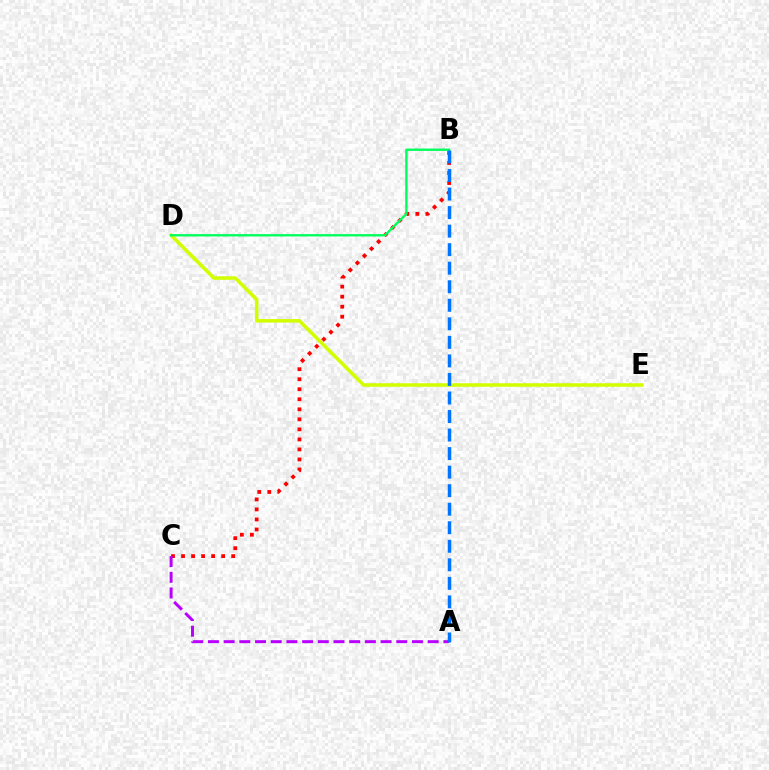{('B', 'C'): [{'color': '#ff0000', 'line_style': 'dotted', 'thickness': 2.72}], ('D', 'E'): [{'color': '#d1ff00', 'line_style': 'solid', 'thickness': 2.54}], ('A', 'C'): [{'color': '#b900ff', 'line_style': 'dashed', 'thickness': 2.13}], ('B', 'D'): [{'color': '#00ff5c', 'line_style': 'solid', 'thickness': 1.7}], ('A', 'B'): [{'color': '#0074ff', 'line_style': 'dashed', 'thickness': 2.52}]}